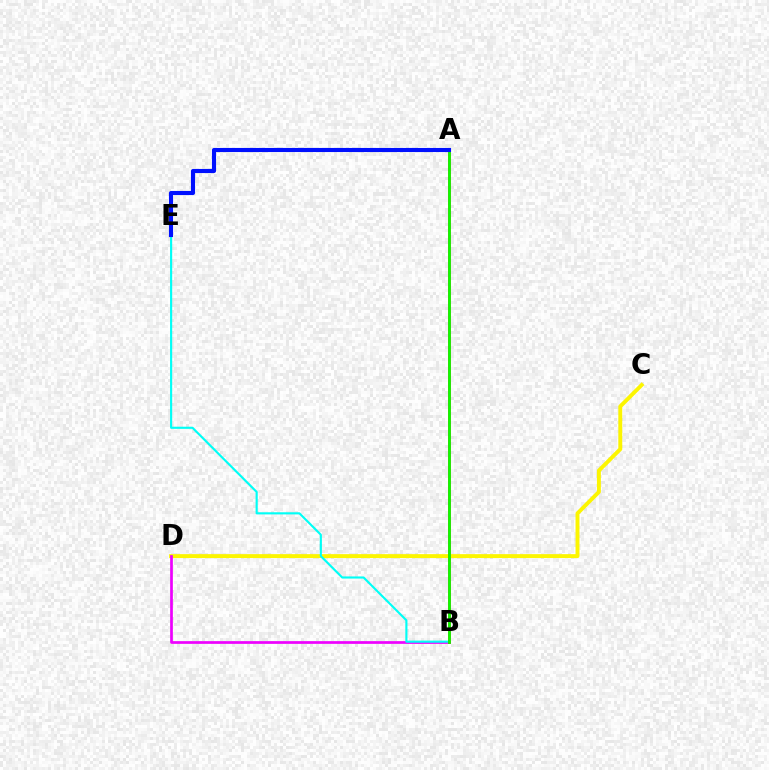{('C', 'D'): [{'color': '#fcf500', 'line_style': 'solid', 'thickness': 2.83}], ('B', 'D'): [{'color': '#ee00ff', 'line_style': 'solid', 'thickness': 1.95}], ('B', 'E'): [{'color': '#00fff6', 'line_style': 'solid', 'thickness': 1.54}], ('A', 'B'): [{'color': '#ff0000', 'line_style': 'solid', 'thickness': 1.83}, {'color': '#08ff00', 'line_style': 'solid', 'thickness': 1.95}], ('A', 'E'): [{'color': '#0010ff', 'line_style': 'solid', 'thickness': 2.95}]}